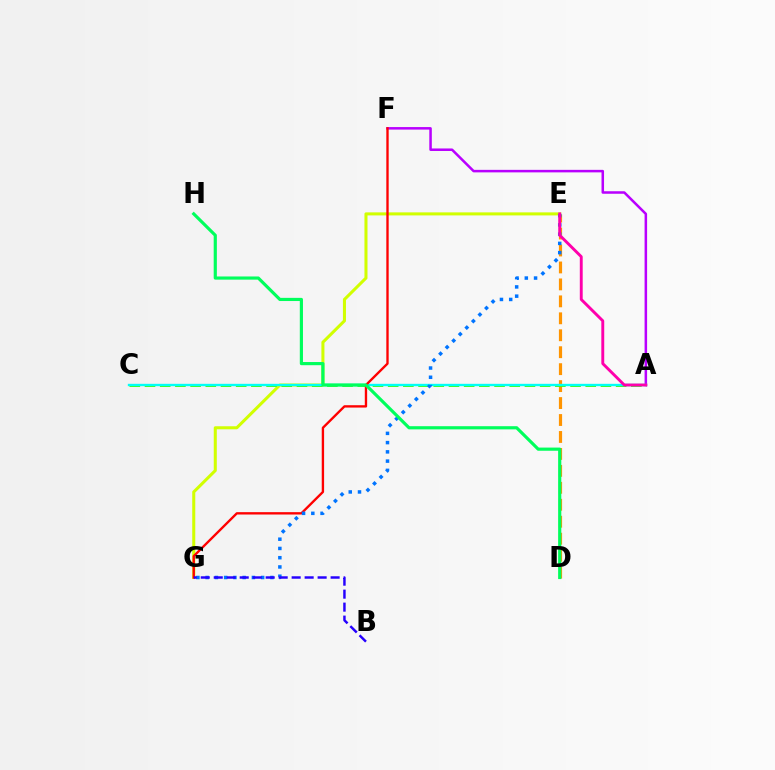{('E', 'G'): [{'color': '#d1ff00', 'line_style': 'solid', 'thickness': 2.19}, {'color': '#0074ff', 'line_style': 'dotted', 'thickness': 2.51}], ('D', 'E'): [{'color': '#ff9400', 'line_style': 'dashed', 'thickness': 2.3}], ('A', 'F'): [{'color': '#b900ff', 'line_style': 'solid', 'thickness': 1.82}], ('A', 'C'): [{'color': '#3dff00', 'line_style': 'dashed', 'thickness': 2.06}, {'color': '#00fff6', 'line_style': 'solid', 'thickness': 1.7}], ('F', 'G'): [{'color': '#ff0000', 'line_style': 'solid', 'thickness': 1.7}], ('A', 'E'): [{'color': '#ff00ac', 'line_style': 'solid', 'thickness': 2.09}], ('D', 'H'): [{'color': '#00ff5c', 'line_style': 'solid', 'thickness': 2.28}], ('B', 'G'): [{'color': '#2500ff', 'line_style': 'dashed', 'thickness': 1.76}]}